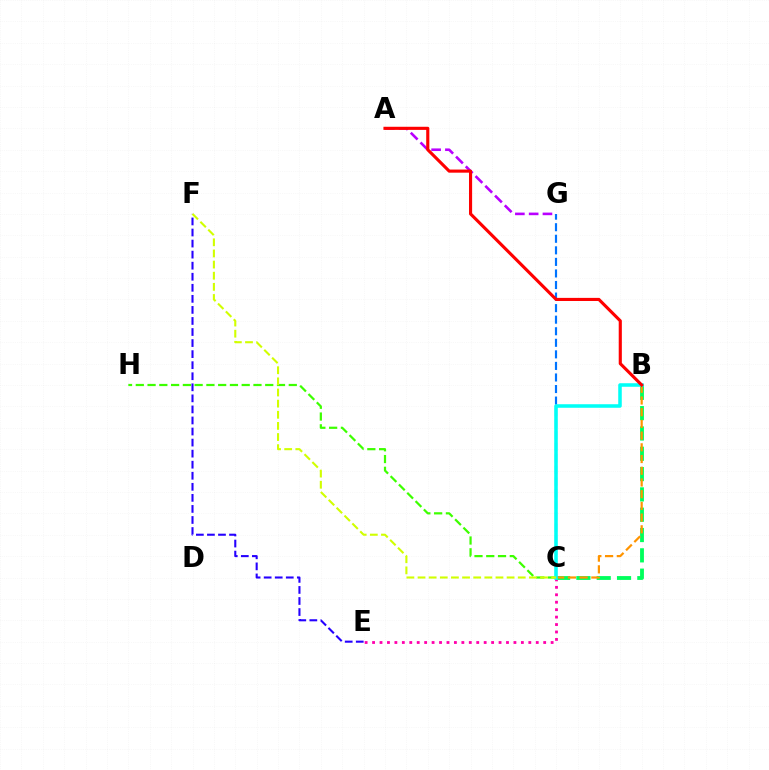{('C', 'E'): [{'color': '#ff00ac', 'line_style': 'dotted', 'thickness': 2.02}], ('B', 'C'): [{'color': '#00ff5c', 'line_style': 'dashed', 'thickness': 2.76}, {'color': '#ff9400', 'line_style': 'dashed', 'thickness': 1.59}, {'color': '#00fff6', 'line_style': 'solid', 'thickness': 2.55}], ('A', 'G'): [{'color': '#b900ff', 'line_style': 'dashed', 'thickness': 1.87}], ('C', 'H'): [{'color': '#3dff00', 'line_style': 'dashed', 'thickness': 1.6}], ('C', 'G'): [{'color': '#0074ff', 'line_style': 'dashed', 'thickness': 1.57}], ('E', 'F'): [{'color': '#2500ff', 'line_style': 'dashed', 'thickness': 1.5}], ('A', 'B'): [{'color': '#ff0000', 'line_style': 'solid', 'thickness': 2.25}], ('C', 'F'): [{'color': '#d1ff00', 'line_style': 'dashed', 'thickness': 1.51}]}